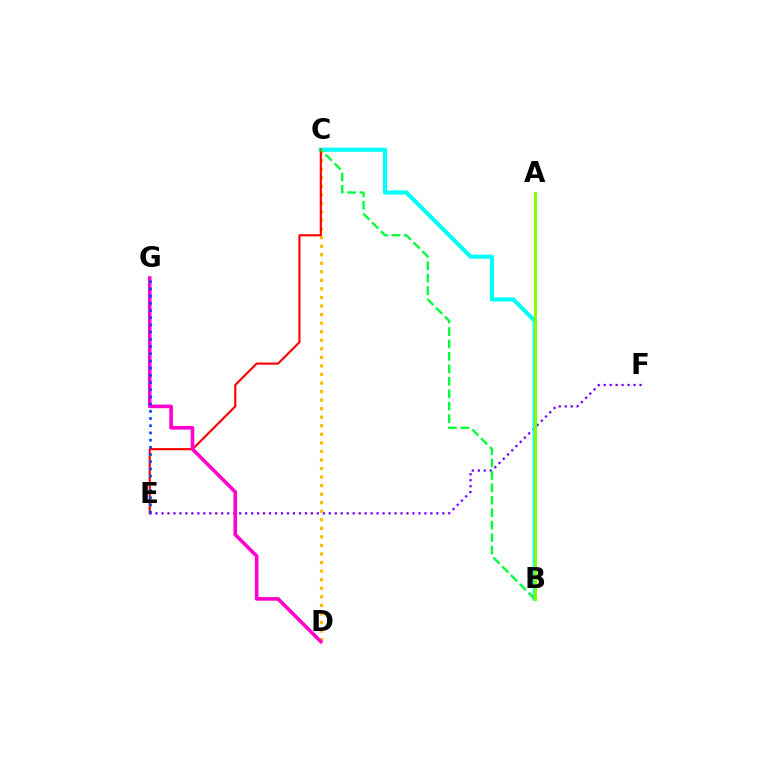{('E', 'F'): [{'color': '#7200ff', 'line_style': 'dotted', 'thickness': 1.62}], ('C', 'D'): [{'color': '#ffbd00', 'line_style': 'dotted', 'thickness': 2.32}], ('B', 'C'): [{'color': '#00fff6', 'line_style': 'solid', 'thickness': 2.97}, {'color': '#00ff39', 'line_style': 'dashed', 'thickness': 1.69}], ('C', 'E'): [{'color': '#ff0000', 'line_style': 'solid', 'thickness': 1.54}], ('D', 'G'): [{'color': '#ff00cf', 'line_style': 'solid', 'thickness': 2.59}], ('E', 'G'): [{'color': '#004bff', 'line_style': 'dotted', 'thickness': 1.96}], ('A', 'B'): [{'color': '#84ff00', 'line_style': 'solid', 'thickness': 2.11}]}